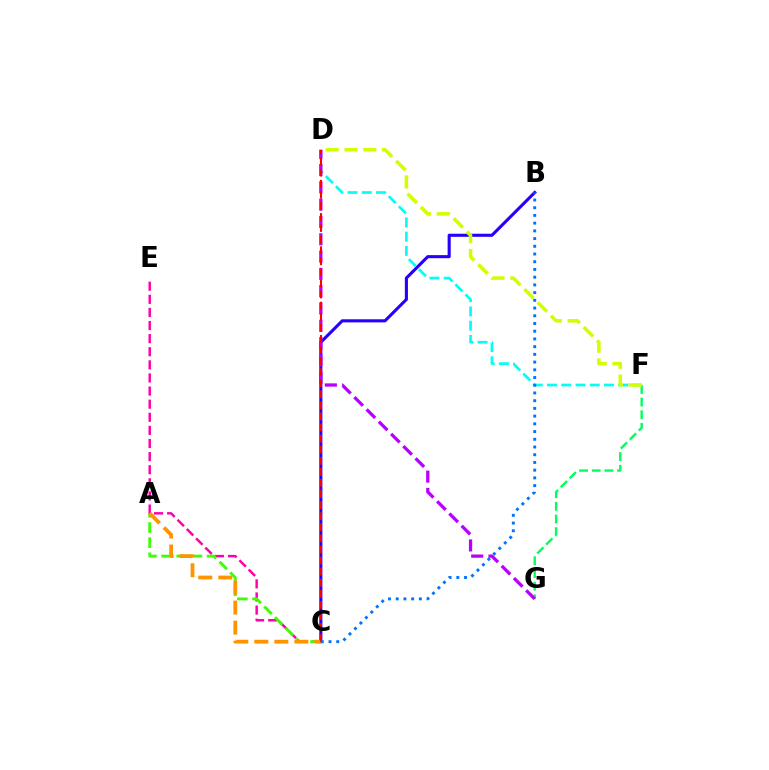{('B', 'C'): [{'color': '#2500ff', 'line_style': 'solid', 'thickness': 2.23}, {'color': '#0074ff', 'line_style': 'dotted', 'thickness': 2.1}], ('C', 'E'): [{'color': '#ff00ac', 'line_style': 'dashed', 'thickness': 1.78}], ('F', 'G'): [{'color': '#00ff5c', 'line_style': 'dashed', 'thickness': 1.72}], ('D', 'F'): [{'color': '#00fff6', 'line_style': 'dashed', 'thickness': 1.94}, {'color': '#d1ff00', 'line_style': 'dashed', 'thickness': 2.55}], ('A', 'C'): [{'color': '#3dff00', 'line_style': 'dashed', 'thickness': 2.06}, {'color': '#ff9400', 'line_style': 'dashed', 'thickness': 2.72}], ('D', 'G'): [{'color': '#b900ff', 'line_style': 'dashed', 'thickness': 2.35}], ('C', 'D'): [{'color': '#ff0000', 'line_style': 'dashed', 'thickness': 1.51}]}